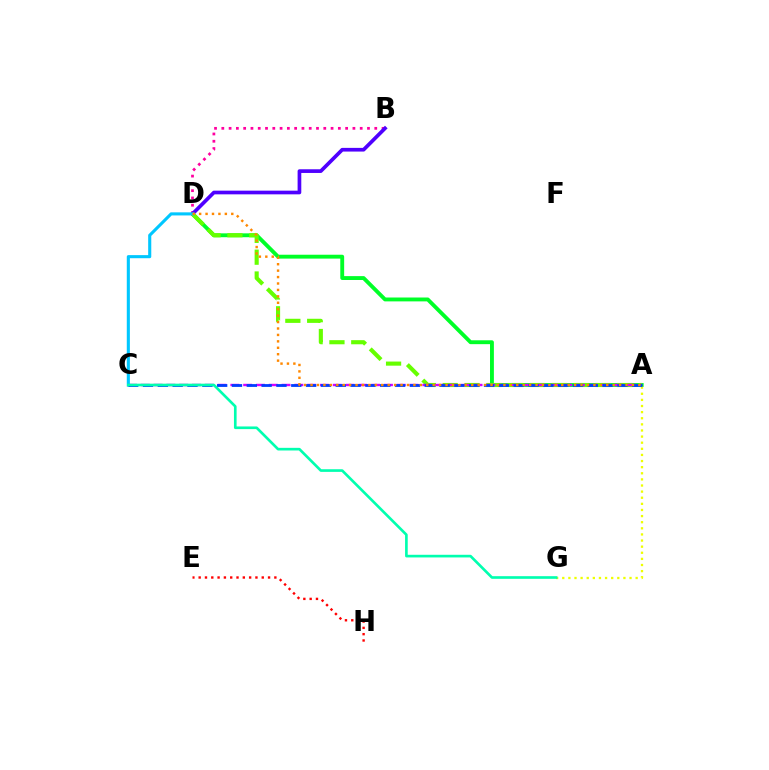{('A', 'D'): [{'color': '#00ff27', 'line_style': 'solid', 'thickness': 2.79}, {'color': '#66ff00', 'line_style': 'dashed', 'thickness': 2.97}, {'color': '#ff8800', 'line_style': 'dotted', 'thickness': 1.75}], ('B', 'D'): [{'color': '#ff00a0', 'line_style': 'dotted', 'thickness': 1.98}, {'color': '#4f00ff', 'line_style': 'solid', 'thickness': 2.66}], ('A', 'C'): [{'color': '#d600ff', 'line_style': 'dashed', 'thickness': 1.74}, {'color': '#003fff', 'line_style': 'dashed', 'thickness': 2.01}], ('C', 'D'): [{'color': '#00c7ff', 'line_style': 'solid', 'thickness': 2.23}], ('A', 'G'): [{'color': '#eeff00', 'line_style': 'dotted', 'thickness': 1.66}], ('E', 'H'): [{'color': '#ff0000', 'line_style': 'dotted', 'thickness': 1.71}], ('C', 'G'): [{'color': '#00ffaf', 'line_style': 'solid', 'thickness': 1.91}]}